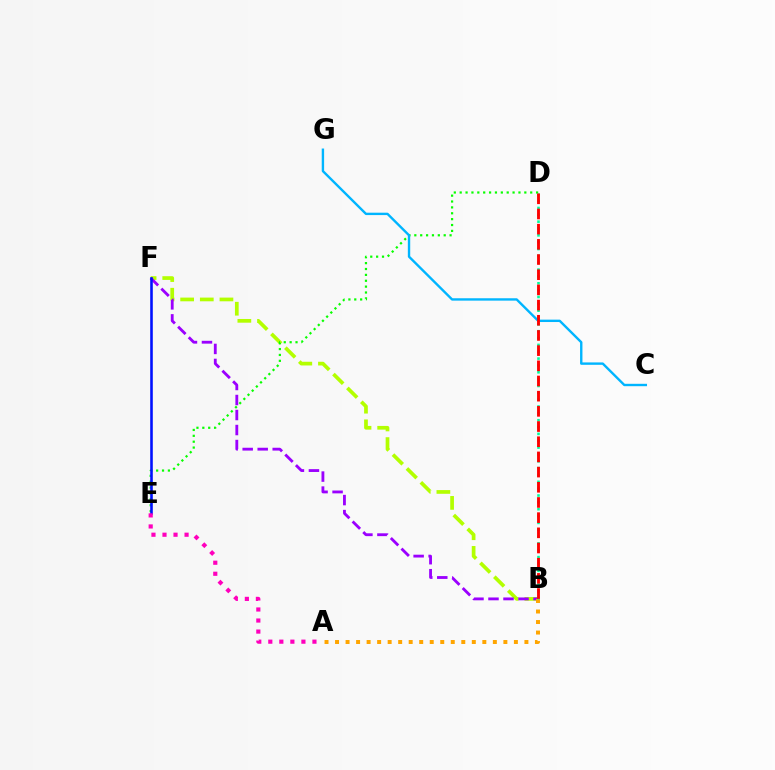{('B', 'F'): [{'color': '#b3ff00', 'line_style': 'dashed', 'thickness': 2.67}, {'color': '#9b00ff', 'line_style': 'dashed', 'thickness': 2.04}], ('D', 'E'): [{'color': '#08ff00', 'line_style': 'dotted', 'thickness': 1.6}], ('E', 'F'): [{'color': '#0010ff', 'line_style': 'solid', 'thickness': 1.86}], ('C', 'G'): [{'color': '#00b5ff', 'line_style': 'solid', 'thickness': 1.72}], ('A', 'B'): [{'color': '#ffa500', 'line_style': 'dotted', 'thickness': 2.86}], ('B', 'D'): [{'color': '#00ff9d', 'line_style': 'dotted', 'thickness': 1.86}, {'color': '#ff0000', 'line_style': 'dashed', 'thickness': 2.06}], ('A', 'E'): [{'color': '#ff00bd', 'line_style': 'dotted', 'thickness': 3.0}]}